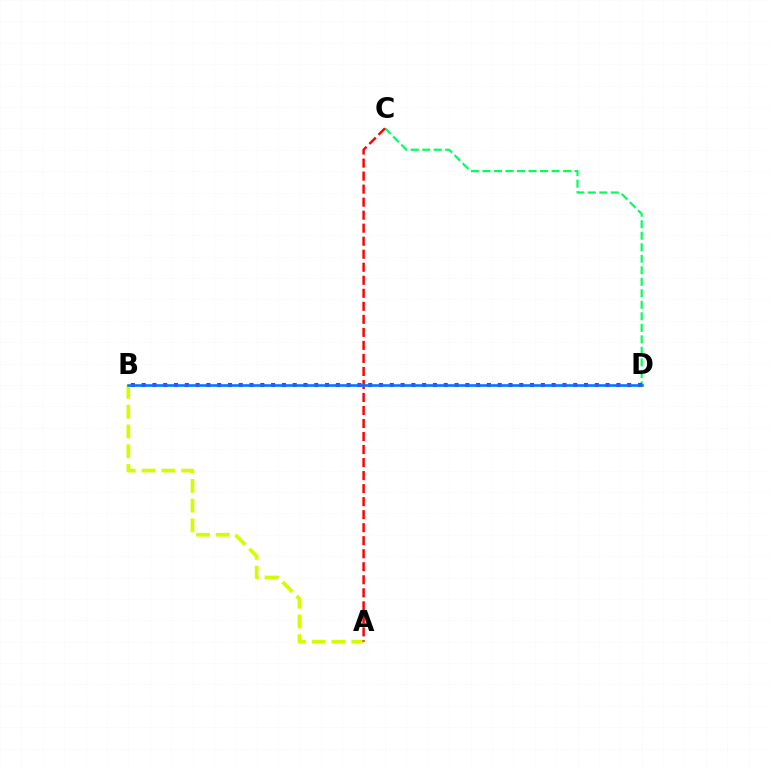{('A', 'B'): [{'color': '#d1ff00', 'line_style': 'dashed', 'thickness': 2.69}], ('C', 'D'): [{'color': '#00ff5c', 'line_style': 'dashed', 'thickness': 1.56}], ('A', 'C'): [{'color': '#ff0000', 'line_style': 'dashed', 'thickness': 1.77}], ('B', 'D'): [{'color': '#b900ff', 'line_style': 'dotted', 'thickness': 2.93}, {'color': '#0074ff', 'line_style': 'solid', 'thickness': 1.86}]}